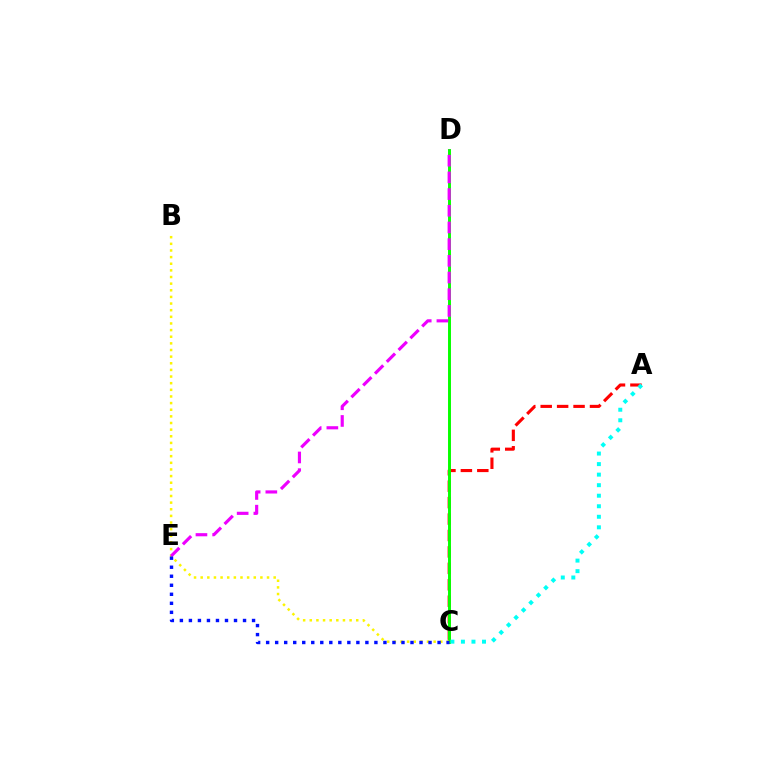{('A', 'C'): [{'color': '#ff0000', 'line_style': 'dashed', 'thickness': 2.23}, {'color': '#00fff6', 'line_style': 'dotted', 'thickness': 2.86}], ('C', 'D'): [{'color': '#08ff00', 'line_style': 'solid', 'thickness': 2.13}], ('B', 'C'): [{'color': '#fcf500', 'line_style': 'dotted', 'thickness': 1.8}], ('D', 'E'): [{'color': '#ee00ff', 'line_style': 'dashed', 'thickness': 2.27}], ('C', 'E'): [{'color': '#0010ff', 'line_style': 'dotted', 'thickness': 2.45}]}